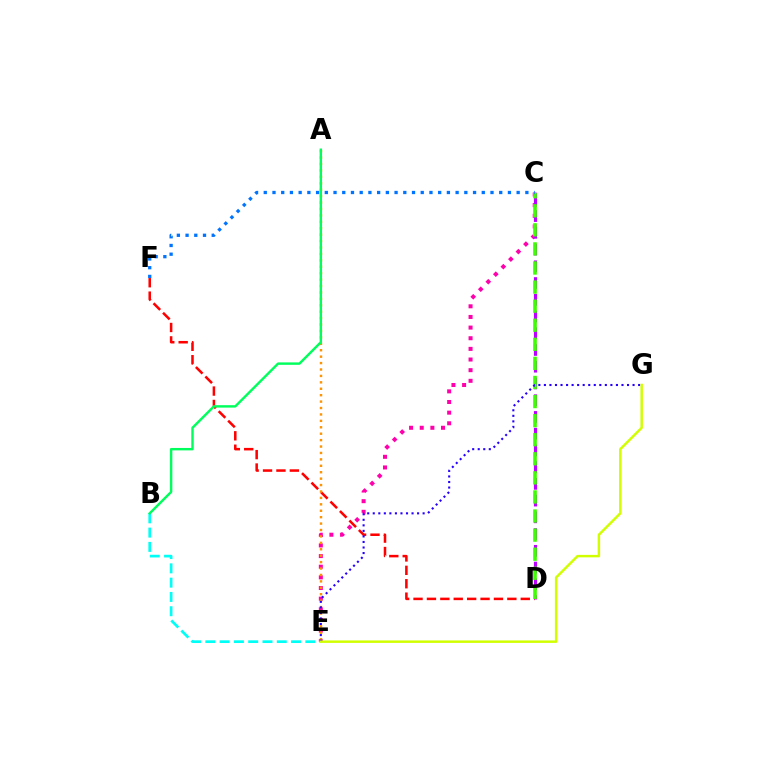{('C', 'E'): [{'color': '#ff00ac', 'line_style': 'dotted', 'thickness': 2.89}], ('B', 'E'): [{'color': '#00fff6', 'line_style': 'dashed', 'thickness': 1.94}], ('D', 'F'): [{'color': '#ff0000', 'line_style': 'dashed', 'thickness': 1.82}], ('C', 'D'): [{'color': '#b900ff', 'line_style': 'dashed', 'thickness': 2.27}, {'color': '#3dff00', 'line_style': 'dashed', 'thickness': 2.59}], ('A', 'E'): [{'color': '#ff9400', 'line_style': 'dotted', 'thickness': 1.74}], ('E', 'G'): [{'color': '#2500ff', 'line_style': 'dotted', 'thickness': 1.51}, {'color': '#d1ff00', 'line_style': 'solid', 'thickness': 1.78}], ('A', 'B'): [{'color': '#00ff5c', 'line_style': 'solid', 'thickness': 1.75}], ('C', 'F'): [{'color': '#0074ff', 'line_style': 'dotted', 'thickness': 2.37}]}